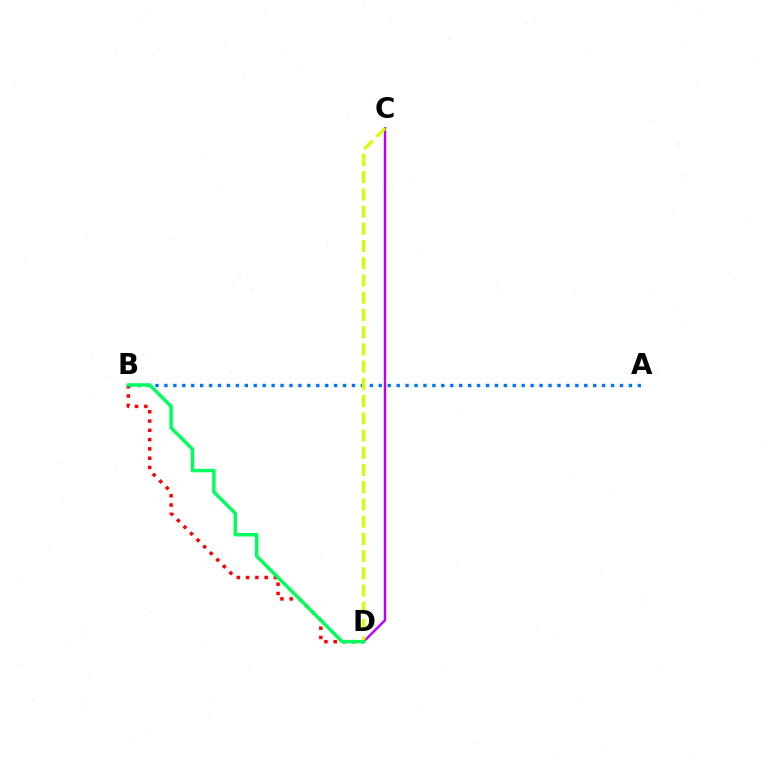{('C', 'D'): [{'color': '#b900ff', 'line_style': 'solid', 'thickness': 1.72}, {'color': '#d1ff00', 'line_style': 'dashed', 'thickness': 2.34}], ('A', 'B'): [{'color': '#0074ff', 'line_style': 'dotted', 'thickness': 2.43}], ('B', 'D'): [{'color': '#ff0000', 'line_style': 'dotted', 'thickness': 2.52}, {'color': '#00ff5c', 'line_style': 'solid', 'thickness': 2.49}]}